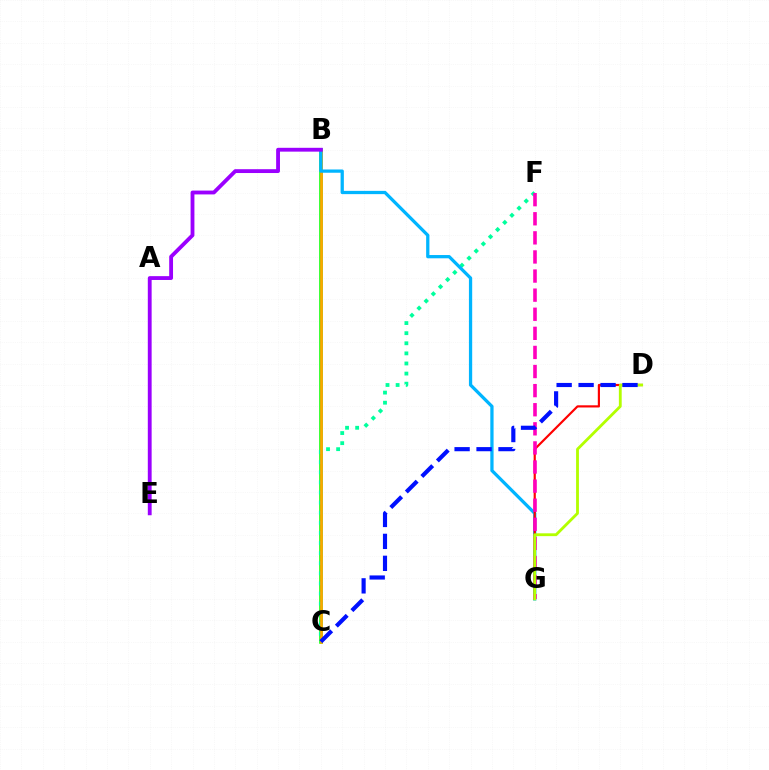{('B', 'C'): [{'color': '#08ff00', 'line_style': 'solid', 'thickness': 2.56}, {'color': '#ffa500', 'line_style': 'solid', 'thickness': 1.94}], ('C', 'F'): [{'color': '#00ff9d', 'line_style': 'dotted', 'thickness': 2.74}], ('B', 'G'): [{'color': '#00b5ff', 'line_style': 'solid', 'thickness': 2.35}], ('B', 'E'): [{'color': '#9b00ff', 'line_style': 'solid', 'thickness': 2.76}], ('D', 'G'): [{'color': '#ff0000', 'line_style': 'solid', 'thickness': 1.56}, {'color': '#b3ff00', 'line_style': 'solid', 'thickness': 2.04}], ('F', 'G'): [{'color': '#ff00bd', 'line_style': 'dashed', 'thickness': 2.59}], ('C', 'D'): [{'color': '#0010ff', 'line_style': 'dashed', 'thickness': 2.98}]}